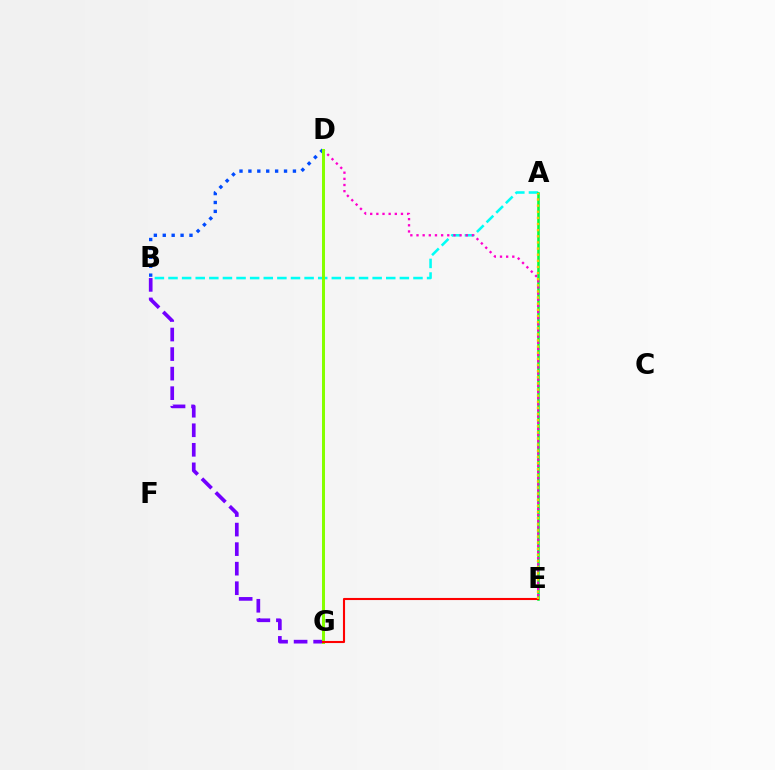{('A', 'B'): [{'color': '#00fff6', 'line_style': 'dashed', 'thickness': 1.85}], ('A', 'E'): [{'color': '#00ff39', 'line_style': 'solid', 'thickness': 1.85}, {'color': '#ffbd00', 'line_style': 'dotted', 'thickness': 1.66}], ('D', 'E'): [{'color': '#ff00cf', 'line_style': 'dotted', 'thickness': 1.67}], ('B', 'G'): [{'color': '#7200ff', 'line_style': 'dashed', 'thickness': 2.65}], ('B', 'D'): [{'color': '#004bff', 'line_style': 'dotted', 'thickness': 2.42}], ('D', 'G'): [{'color': '#84ff00', 'line_style': 'solid', 'thickness': 2.17}], ('E', 'G'): [{'color': '#ff0000', 'line_style': 'solid', 'thickness': 1.51}]}